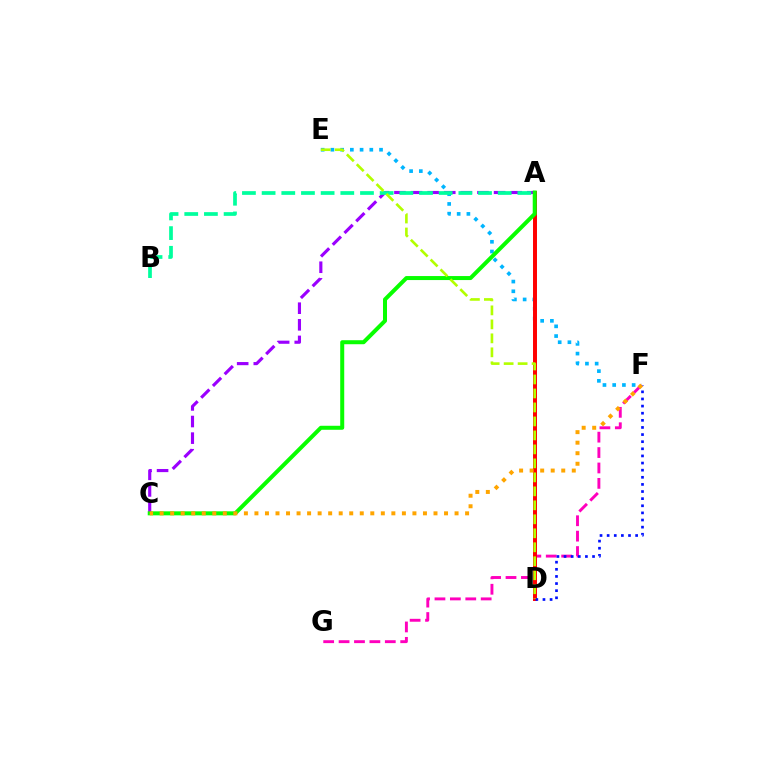{('E', 'F'): [{'color': '#00b5ff', 'line_style': 'dotted', 'thickness': 2.64}], ('F', 'G'): [{'color': '#ff00bd', 'line_style': 'dashed', 'thickness': 2.09}], ('A', 'C'): [{'color': '#9b00ff', 'line_style': 'dashed', 'thickness': 2.26}, {'color': '#08ff00', 'line_style': 'solid', 'thickness': 2.88}], ('A', 'D'): [{'color': '#ff0000', 'line_style': 'solid', 'thickness': 2.86}], ('A', 'B'): [{'color': '#00ff9d', 'line_style': 'dashed', 'thickness': 2.67}], ('D', 'F'): [{'color': '#0010ff', 'line_style': 'dotted', 'thickness': 1.93}], ('D', 'E'): [{'color': '#b3ff00', 'line_style': 'dashed', 'thickness': 1.9}], ('C', 'F'): [{'color': '#ffa500', 'line_style': 'dotted', 'thickness': 2.86}]}